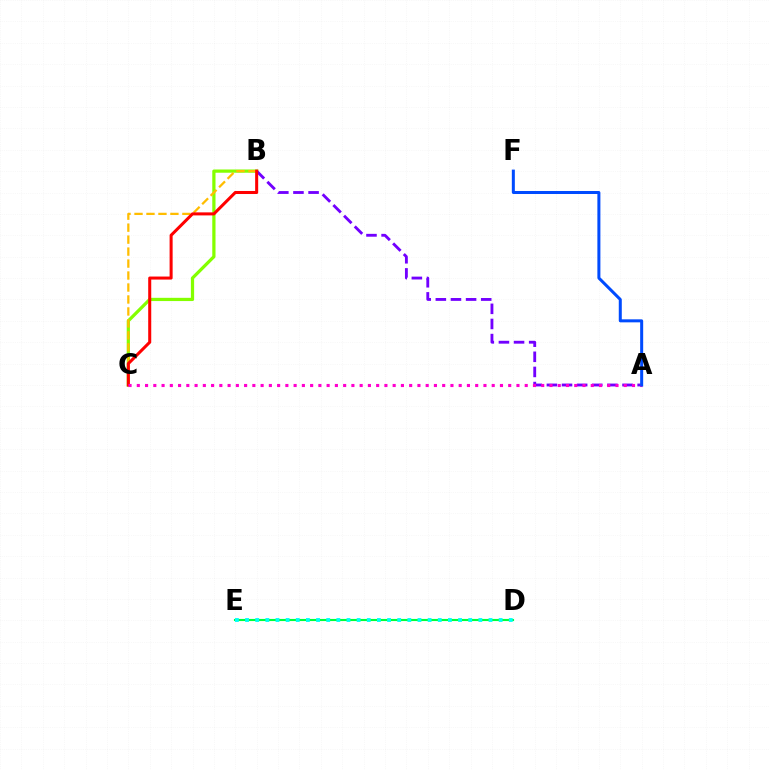{('B', 'C'): [{'color': '#84ff00', 'line_style': 'solid', 'thickness': 2.33}, {'color': '#ffbd00', 'line_style': 'dashed', 'thickness': 1.63}, {'color': '#ff0000', 'line_style': 'solid', 'thickness': 2.18}], ('A', 'B'): [{'color': '#7200ff', 'line_style': 'dashed', 'thickness': 2.05}], ('D', 'E'): [{'color': '#00ff39', 'line_style': 'solid', 'thickness': 1.53}, {'color': '#00fff6', 'line_style': 'dotted', 'thickness': 2.76}], ('A', 'C'): [{'color': '#ff00cf', 'line_style': 'dotted', 'thickness': 2.24}], ('A', 'F'): [{'color': '#004bff', 'line_style': 'solid', 'thickness': 2.17}]}